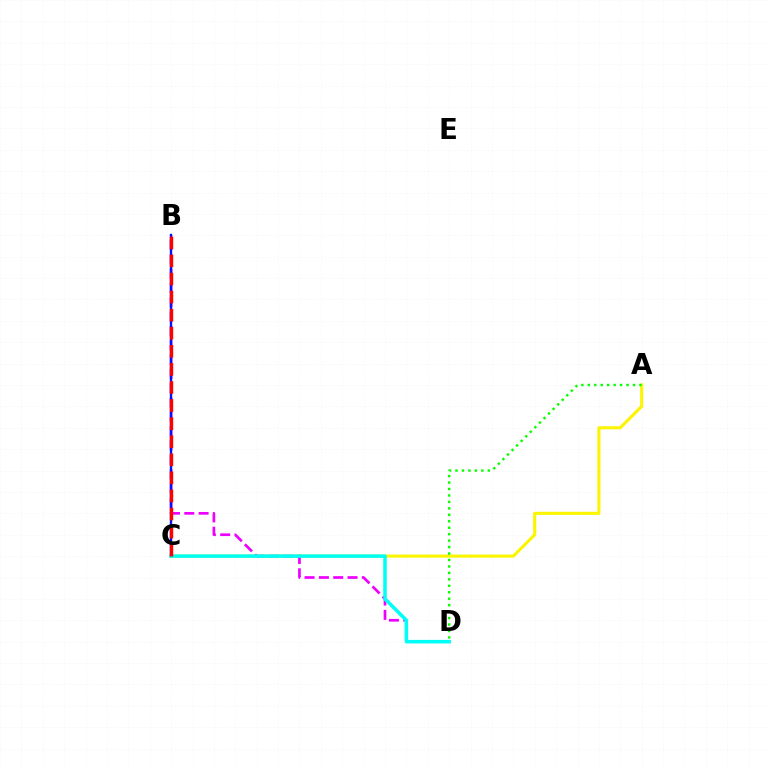{('A', 'C'): [{'color': '#fcf500', 'line_style': 'solid', 'thickness': 2.22}], ('B', 'D'): [{'color': '#ee00ff', 'line_style': 'dashed', 'thickness': 1.95}], ('B', 'C'): [{'color': '#0010ff', 'line_style': 'solid', 'thickness': 1.71}, {'color': '#ff0000', 'line_style': 'dashed', 'thickness': 2.46}], ('C', 'D'): [{'color': '#00fff6', 'line_style': 'solid', 'thickness': 2.54}], ('A', 'D'): [{'color': '#08ff00', 'line_style': 'dotted', 'thickness': 1.75}]}